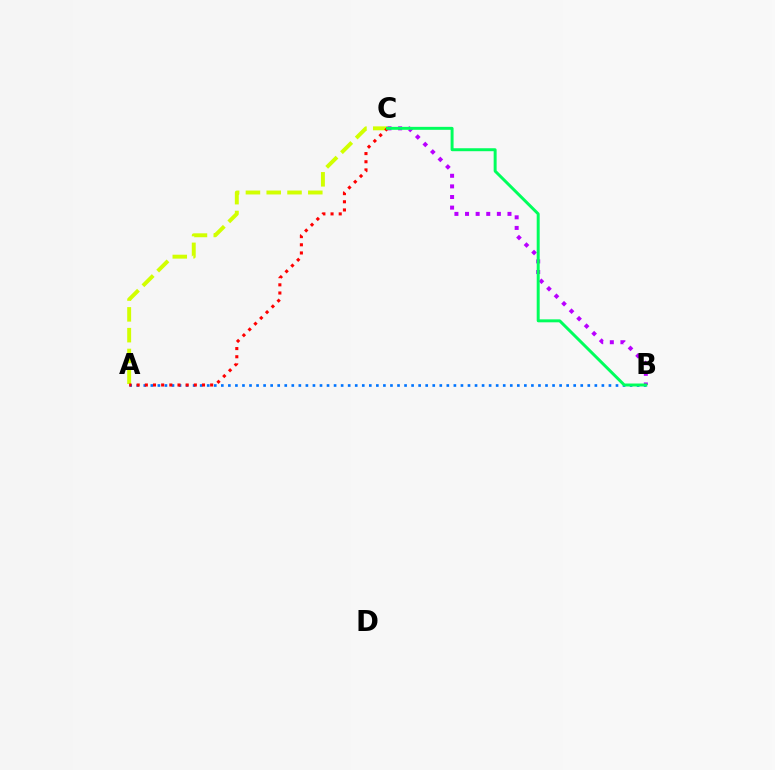{('A', 'C'): [{'color': '#d1ff00', 'line_style': 'dashed', 'thickness': 2.82}, {'color': '#ff0000', 'line_style': 'dotted', 'thickness': 2.22}], ('A', 'B'): [{'color': '#0074ff', 'line_style': 'dotted', 'thickness': 1.91}], ('B', 'C'): [{'color': '#b900ff', 'line_style': 'dotted', 'thickness': 2.88}, {'color': '#00ff5c', 'line_style': 'solid', 'thickness': 2.13}]}